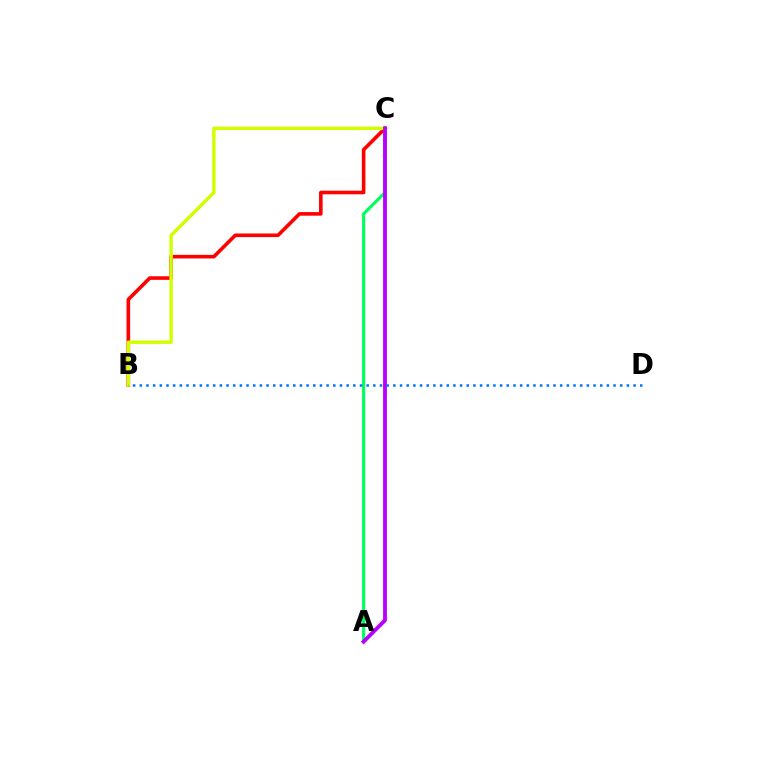{('B', 'C'): [{'color': '#ff0000', 'line_style': 'solid', 'thickness': 2.6}, {'color': '#d1ff00', 'line_style': 'solid', 'thickness': 2.44}], ('A', 'C'): [{'color': '#00ff5c', 'line_style': 'solid', 'thickness': 2.24}, {'color': '#b900ff', 'line_style': 'solid', 'thickness': 2.76}], ('B', 'D'): [{'color': '#0074ff', 'line_style': 'dotted', 'thickness': 1.81}]}